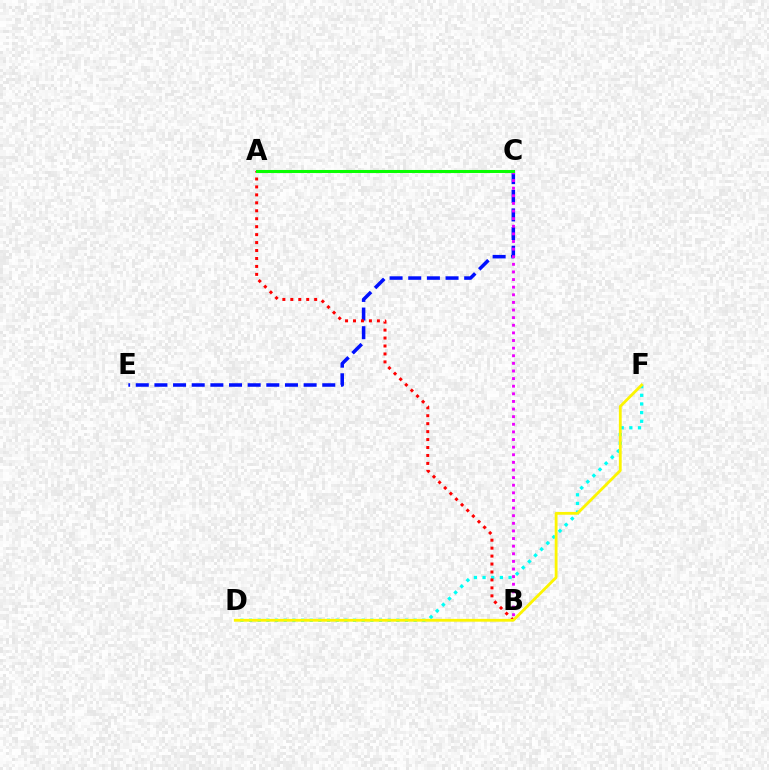{('D', 'F'): [{'color': '#00fff6', 'line_style': 'dotted', 'thickness': 2.35}, {'color': '#fcf500', 'line_style': 'solid', 'thickness': 2.02}], ('C', 'E'): [{'color': '#0010ff', 'line_style': 'dashed', 'thickness': 2.53}], ('A', 'B'): [{'color': '#ff0000', 'line_style': 'dotted', 'thickness': 2.16}], ('B', 'C'): [{'color': '#ee00ff', 'line_style': 'dotted', 'thickness': 2.07}], ('A', 'C'): [{'color': '#08ff00', 'line_style': 'solid', 'thickness': 2.2}]}